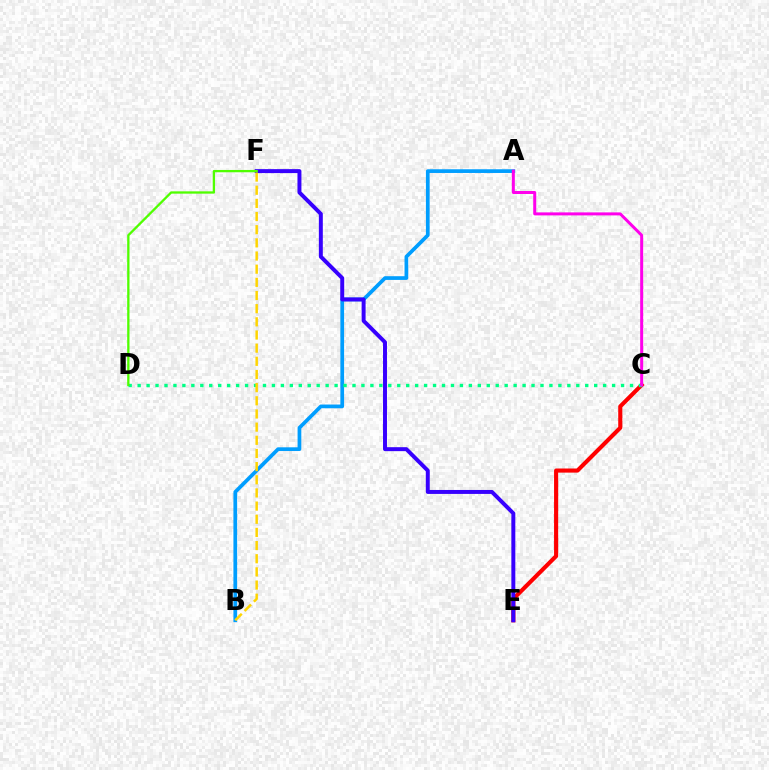{('A', 'B'): [{'color': '#009eff', 'line_style': 'solid', 'thickness': 2.68}], ('C', 'E'): [{'color': '#ff0000', 'line_style': 'solid', 'thickness': 2.96}], ('C', 'D'): [{'color': '#00ff86', 'line_style': 'dotted', 'thickness': 2.43}], ('E', 'F'): [{'color': '#3700ff', 'line_style': 'solid', 'thickness': 2.85}], ('B', 'F'): [{'color': '#ffd500', 'line_style': 'dashed', 'thickness': 1.79}], ('A', 'C'): [{'color': '#ff00ed', 'line_style': 'solid', 'thickness': 2.16}], ('D', 'F'): [{'color': '#4fff00', 'line_style': 'solid', 'thickness': 1.66}]}